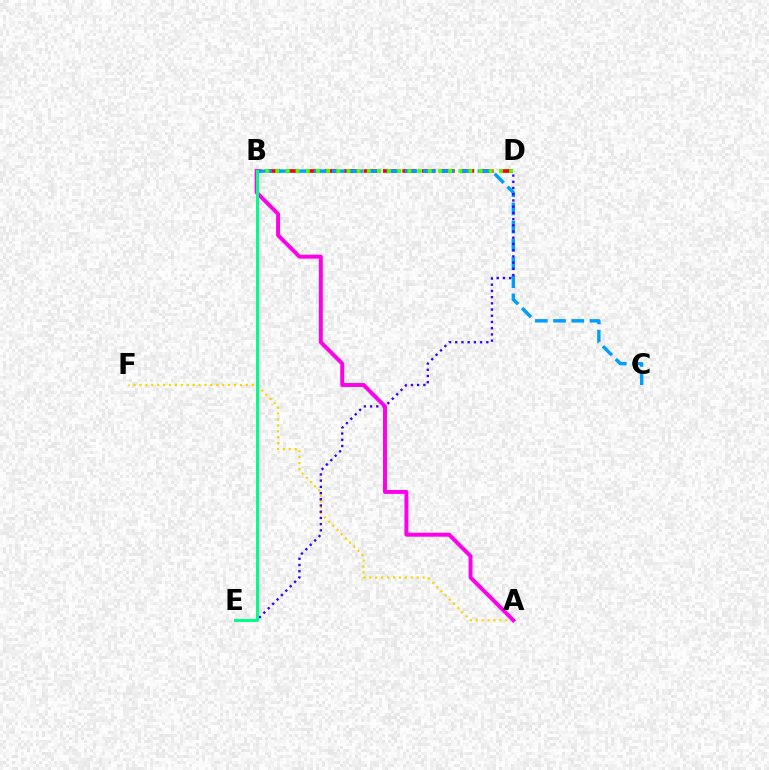{('B', 'D'): [{'color': '#ff0000', 'line_style': 'dashed', 'thickness': 2.64}, {'color': '#4fff00', 'line_style': 'dotted', 'thickness': 2.76}], ('A', 'F'): [{'color': '#ffd500', 'line_style': 'dotted', 'thickness': 1.61}], ('B', 'C'): [{'color': '#009eff', 'line_style': 'dashed', 'thickness': 2.47}], ('D', 'E'): [{'color': '#3700ff', 'line_style': 'dotted', 'thickness': 1.69}], ('A', 'B'): [{'color': '#ff00ed', 'line_style': 'solid', 'thickness': 2.84}], ('B', 'E'): [{'color': '#00ff86', 'line_style': 'solid', 'thickness': 2.15}]}